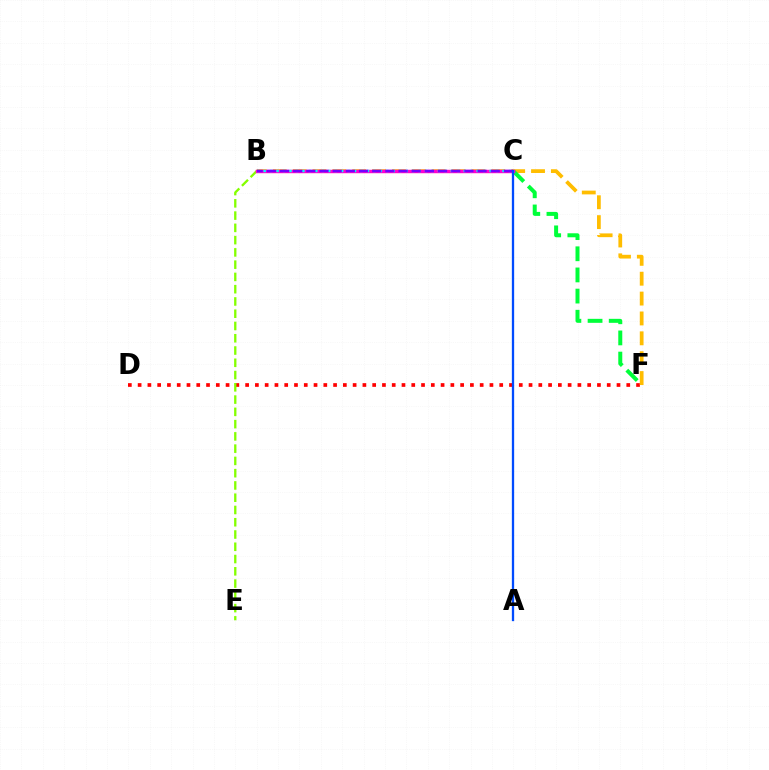{('D', 'F'): [{'color': '#ff0000', 'line_style': 'dotted', 'thickness': 2.66}], ('B', 'F'): [{'color': '#ffbd00', 'line_style': 'dashed', 'thickness': 2.7}], ('C', 'F'): [{'color': '#00ff39', 'line_style': 'dashed', 'thickness': 2.87}], ('B', 'E'): [{'color': '#84ff00', 'line_style': 'dashed', 'thickness': 1.67}], ('B', 'C'): [{'color': '#ff00cf', 'line_style': 'solid', 'thickness': 2.47}, {'color': '#00fff6', 'line_style': 'dotted', 'thickness': 1.75}, {'color': '#7200ff', 'line_style': 'dashed', 'thickness': 1.79}], ('A', 'C'): [{'color': '#004bff', 'line_style': 'solid', 'thickness': 1.65}]}